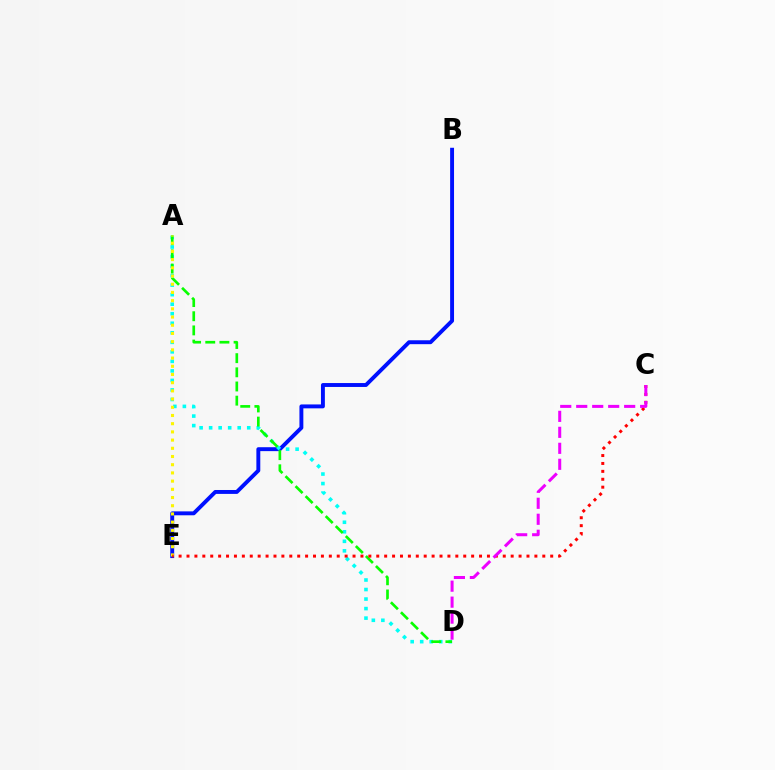{('B', 'E'): [{'color': '#0010ff', 'line_style': 'solid', 'thickness': 2.81}], ('A', 'D'): [{'color': '#00fff6', 'line_style': 'dotted', 'thickness': 2.59}, {'color': '#08ff00', 'line_style': 'dashed', 'thickness': 1.92}], ('A', 'E'): [{'color': '#fcf500', 'line_style': 'dotted', 'thickness': 2.23}], ('C', 'E'): [{'color': '#ff0000', 'line_style': 'dotted', 'thickness': 2.15}], ('C', 'D'): [{'color': '#ee00ff', 'line_style': 'dashed', 'thickness': 2.17}]}